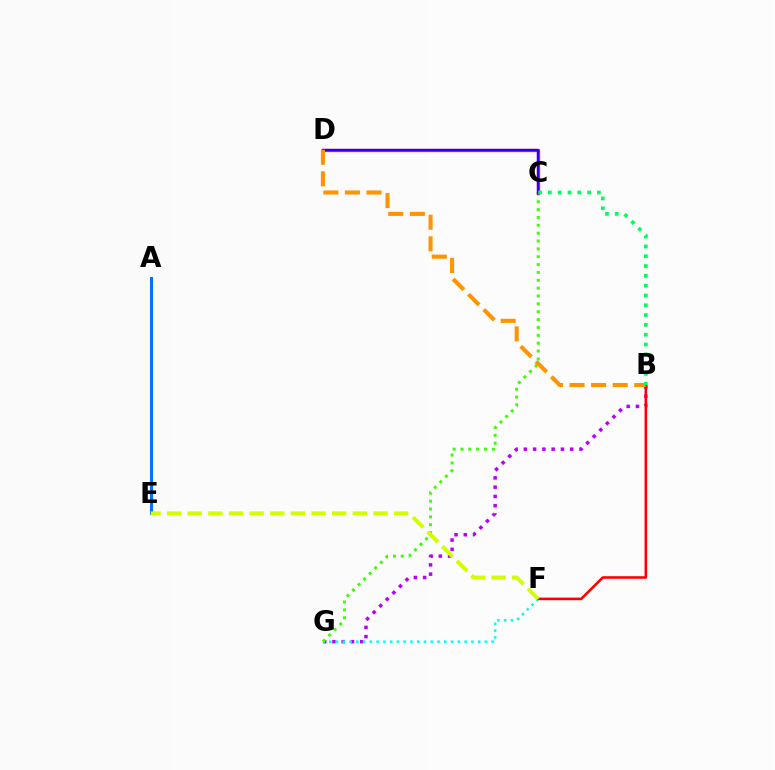{('B', 'G'): [{'color': '#b900ff', 'line_style': 'dotted', 'thickness': 2.52}], ('F', 'G'): [{'color': '#00fff6', 'line_style': 'dotted', 'thickness': 1.84}], ('C', 'G'): [{'color': '#3dff00', 'line_style': 'dotted', 'thickness': 2.13}], ('C', 'D'): [{'color': '#ff00ac', 'line_style': 'solid', 'thickness': 2.36}, {'color': '#2500ff', 'line_style': 'solid', 'thickness': 1.65}], ('B', 'F'): [{'color': '#ff0000', 'line_style': 'solid', 'thickness': 1.86}], ('B', 'D'): [{'color': '#ff9400', 'line_style': 'dashed', 'thickness': 2.93}], ('A', 'E'): [{'color': '#0074ff', 'line_style': 'solid', 'thickness': 2.21}], ('B', 'C'): [{'color': '#00ff5c', 'line_style': 'dotted', 'thickness': 2.67}], ('E', 'F'): [{'color': '#d1ff00', 'line_style': 'dashed', 'thickness': 2.8}]}